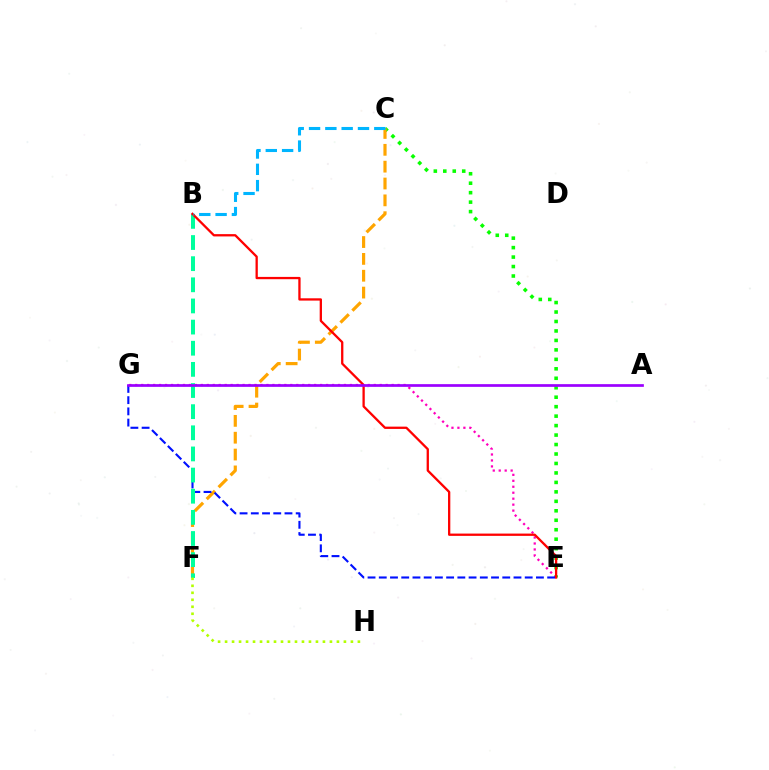{('C', 'E'): [{'color': '#08ff00', 'line_style': 'dotted', 'thickness': 2.57}], ('C', 'F'): [{'color': '#ffa500', 'line_style': 'dashed', 'thickness': 2.29}], ('E', 'G'): [{'color': '#ff00bd', 'line_style': 'dotted', 'thickness': 1.62}, {'color': '#0010ff', 'line_style': 'dashed', 'thickness': 1.52}], ('B', 'F'): [{'color': '#00ff9d', 'line_style': 'dashed', 'thickness': 2.87}], ('B', 'E'): [{'color': '#ff0000', 'line_style': 'solid', 'thickness': 1.65}], ('F', 'H'): [{'color': '#b3ff00', 'line_style': 'dotted', 'thickness': 1.9}], ('B', 'C'): [{'color': '#00b5ff', 'line_style': 'dashed', 'thickness': 2.22}], ('A', 'G'): [{'color': '#9b00ff', 'line_style': 'solid', 'thickness': 1.95}]}